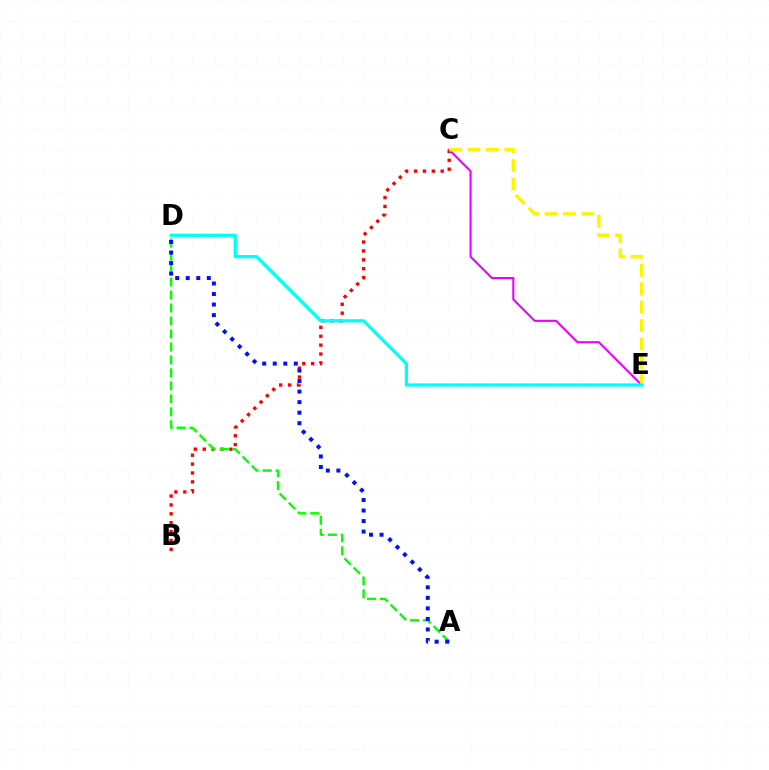{('B', 'C'): [{'color': '#ff0000', 'line_style': 'dotted', 'thickness': 2.42}], ('A', 'D'): [{'color': '#08ff00', 'line_style': 'dashed', 'thickness': 1.76}, {'color': '#0010ff', 'line_style': 'dotted', 'thickness': 2.86}], ('C', 'E'): [{'color': '#ee00ff', 'line_style': 'solid', 'thickness': 1.51}, {'color': '#fcf500', 'line_style': 'dashed', 'thickness': 2.5}], ('D', 'E'): [{'color': '#00fff6', 'line_style': 'solid', 'thickness': 2.34}]}